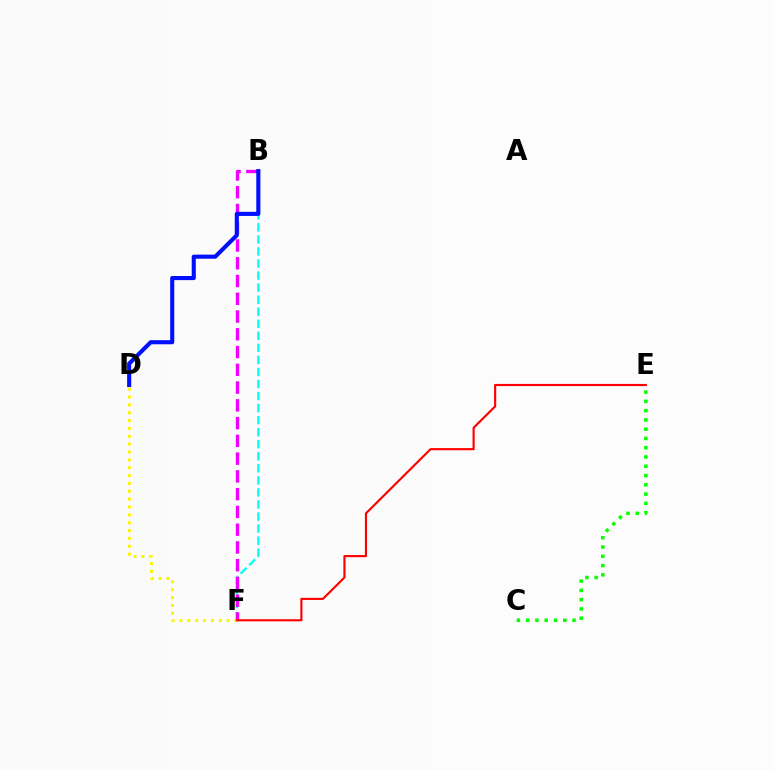{('B', 'F'): [{'color': '#00fff6', 'line_style': 'dashed', 'thickness': 1.64}, {'color': '#ee00ff', 'line_style': 'dashed', 'thickness': 2.41}], ('C', 'E'): [{'color': '#08ff00', 'line_style': 'dotted', 'thickness': 2.52}], ('D', 'F'): [{'color': '#fcf500', 'line_style': 'dotted', 'thickness': 2.13}], ('B', 'D'): [{'color': '#0010ff', 'line_style': 'solid', 'thickness': 2.96}], ('E', 'F'): [{'color': '#ff0000', 'line_style': 'solid', 'thickness': 1.54}]}